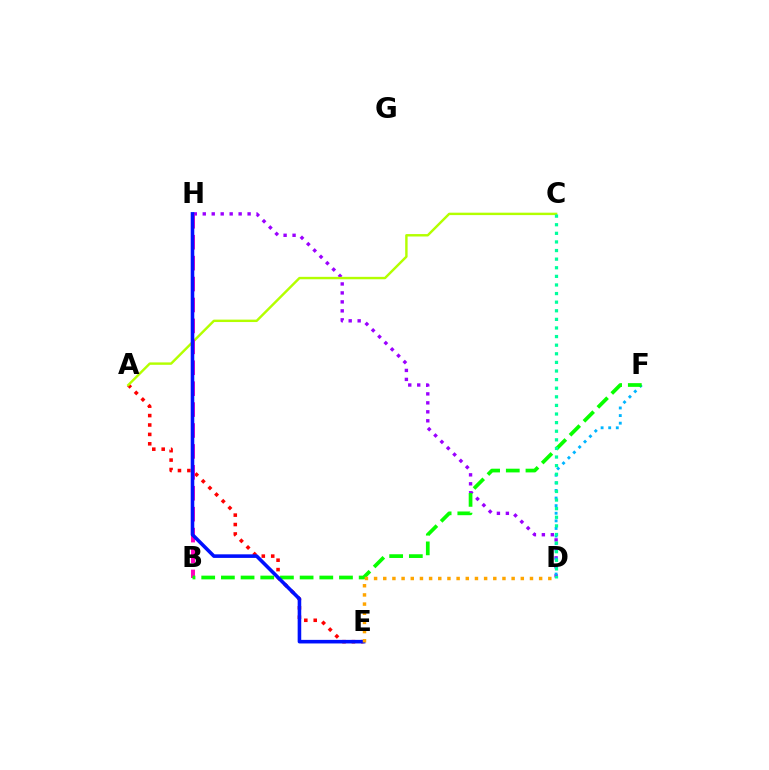{('D', 'H'): [{'color': '#9b00ff', 'line_style': 'dotted', 'thickness': 2.44}], ('A', 'E'): [{'color': '#ff0000', 'line_style': 'dotted', 'thickness': 2.56}], ('A', 'C'): [{'color': '#b3ff00', 'line_style': 'solid', 'thickness': 1.74}], ('D', 'F'): [{'color': '#00b5ff', 'line_style': 'dotted', 'thickness': 2.06}], ('B', 'H'): [{'color': '#ff00bd', 'line_style': 'dashed', 'thickness': 2.84}], ('B', 'F'): [{'color': '#08ff00', 'line_style': 'dashed', 'thickness': 2.67}], ('E', 'H'): [{'color': '#0010ff', 'line_style': 'solid', 'thickness': 2.58}], ('C', 'D'): [{'color': '#00ff9d', 'line_style': 'dotted', 'thickness': 2.34}], ('D', 'E'): [{'color': '#ffa500', 'line_style': 'dotted', 'thickness': 2.49}]}